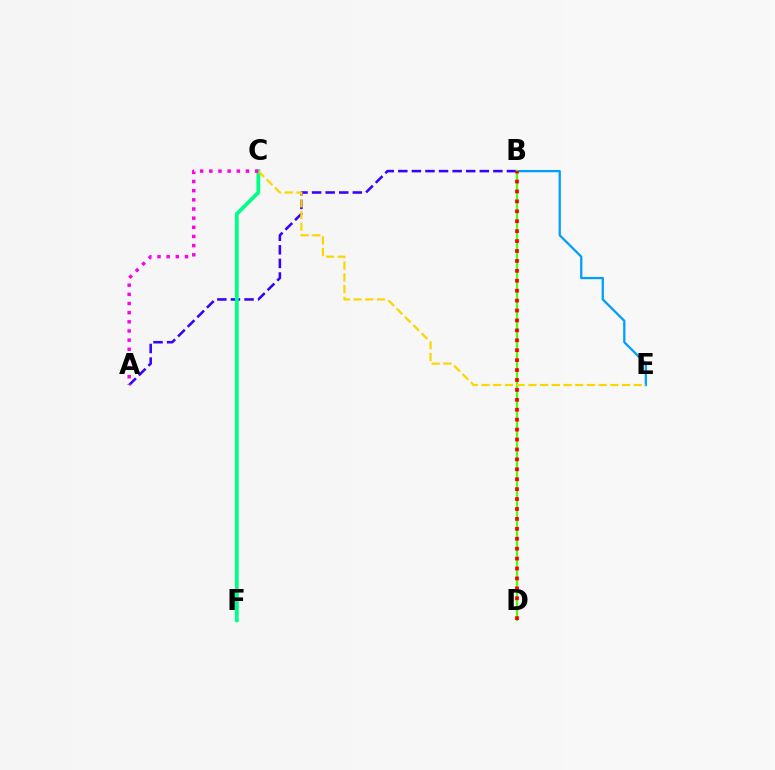{('A', 'B'): [{'color': '#3700ff', 'line_style': 'dashed', 'thickness': 1.84}], ('B', 'E'): [{'color': '#009eff', 'line_style': 'solid', 'thickness': 1.64}], ('C', 'F'): [{'color': '#00ff86', 'line_style': 'solid', 'thickness': 2.73}], ('B', 'D'): [{'color': '#4fff00', 'line_style': 'solid', 'thickness': 1.59}, {'color': '#ff0000', 'line_style': 'dotted', 'thickness': 2.7}], ('C', 'E'): [{'color': '#ffd500', 'line_style': 'dashed', 'thickness': 1.59}], ('A', 'C'): [{'color': '#ff00ed', 'line_style': 'dotted', 'thickness': 2.49}]}